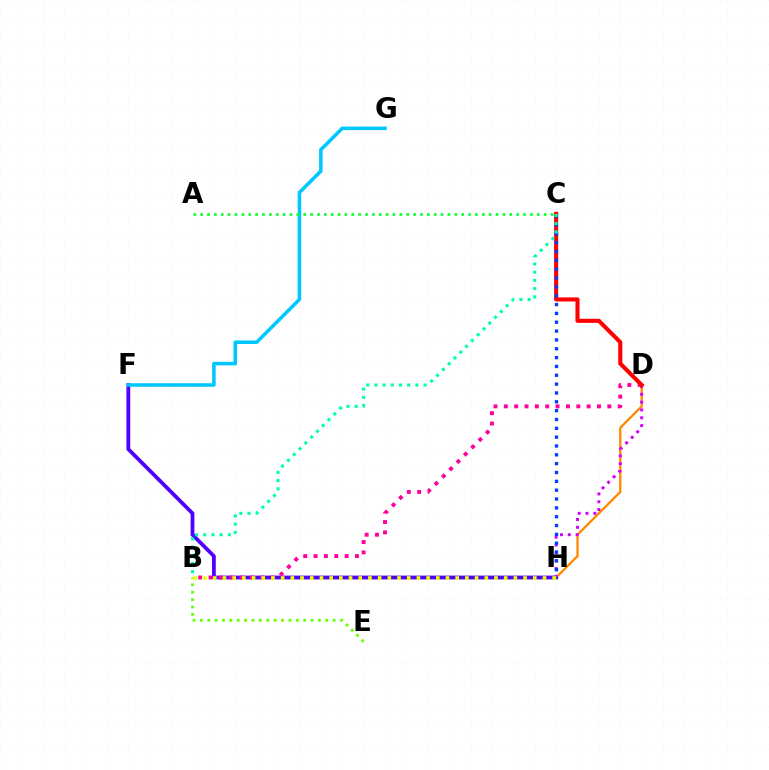{('F', 'H'): [{'color': '#4f00ff', 'line_style': 'solid', 'thickness': 2.73}], ('D', 'H'): [{'color': '#ff8800', 'line_style': 'solid', 'thickness': 1.65}, {'color': '#d600ff', 'line_style': 'dotted', 'thickness': 2.13}], ('B', 'D'): [{'color': '#ff00a0', 'line_style': 'dotted', 'thickness': 2.81}], ('F', 'G'): [{'color': '#00c7ff', 'line_style': 'solid', 'thickness': 2.55}], ('C', 'D'): [{'color': '#ff0000', 'line_style': 'solid', 'thickness': 2.94}], ('C', 'H'): [{'color': '#003fff', 'line_style': 'dotted', 'thickness': 2.4}], ('A', 'C'): [{'color': '#00ff27', 'line_style': 'dotted', 'thickness': 1.87}], ('B', 'E'): [{'color': '#66ff00', 'line_style': 'dotted', 'thickness': 2.01}], ('B', 'C'): [{'color': '#00ffaf', 'line_style': 'dotted', 'thickness': 2.23}], ('B', 'H'): [{'color': '#eeff00', 'line_style': 'dotted', 'thickness': 2.63}]}